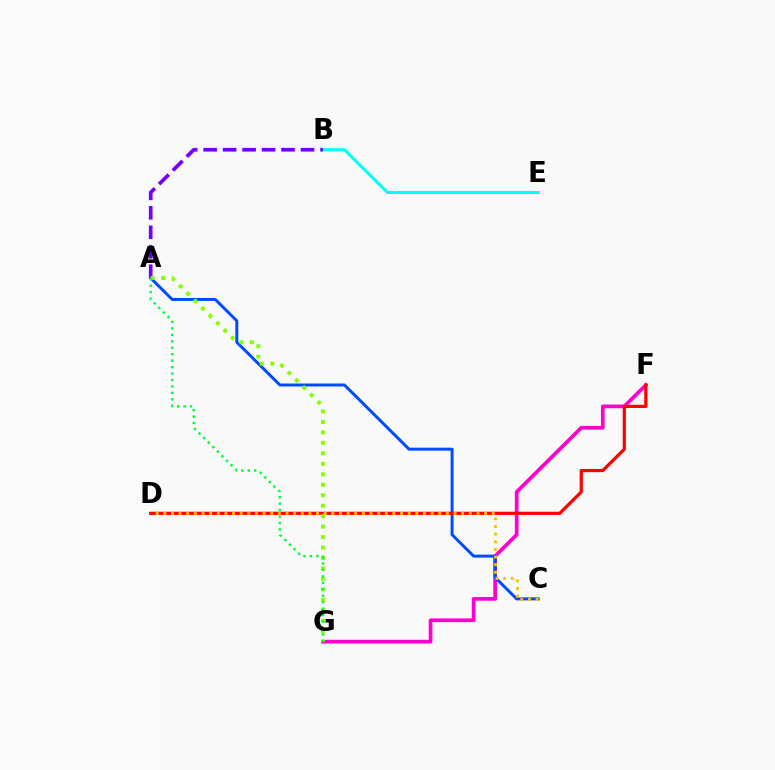{('F', 'G'): [{'color': '#ff00cf', 'line_style': 'solid', 'thickness': 2.67}], ('A', 'C'): [{'color': '#004bff', 'line_style': 'solid', 'thickness': 2.14}], ('D', 'F'): [{'color': '#ff0000', 'line_style': 'solid', 'thickness': 2.31}], ('B', 'E'): [{'color': '#00fff6', 'line_style': 'solid', 'thickness': 2.18}], ('C', 'D'): [{'color': '#ffbd00', 'line_style': 'dotted', 'thickness': 2.08}], ('A', 'B'): [{'color': '#7200ff', 'line_style': 'dashed', 'thickness': 2.65}], ('A', 'G'): [{'color': '#84ff00', 'line_style': 'dotted', 'thickness': 2.84}, {'color': '#00ff39', 'line_style': 'dotted', 'thickness': 1.75}]}